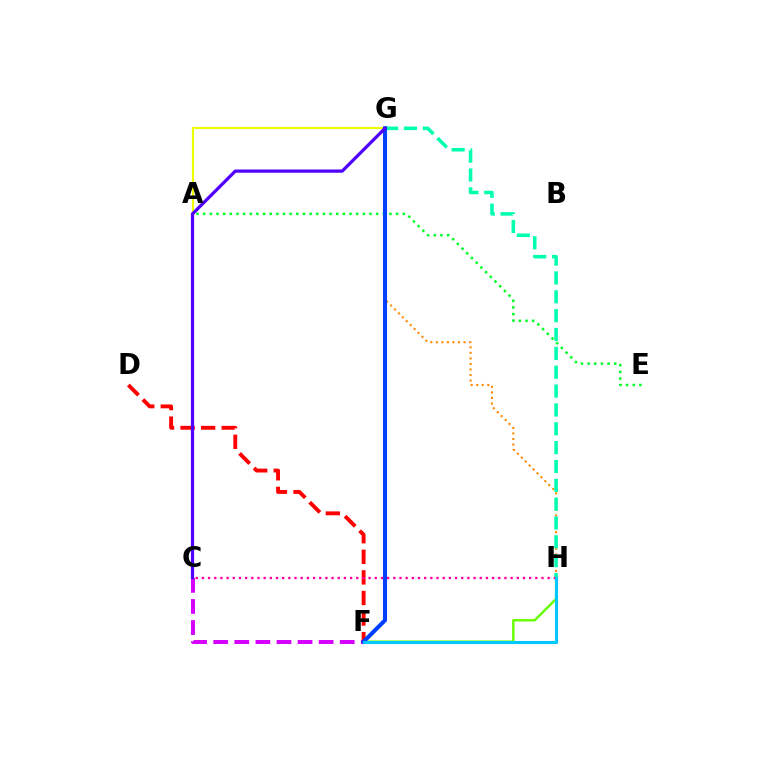{('C', 'F'): [{'color': '#d600ff', 'line_style': 'dashed', 'thickness': 2.86}], ('A', 'E'): [{'color': '#00ff27', 'line_style': 'dotted', 'thickness': 1.81}], ('F', 'H'): [{'color': '#66ff00', 'line_style': 'solid', 'thickness': 1.74}, {'color': '#00c7ff', 'line_style': 'solid', 'thickness': 2.2}], ('G', 'H'): [{'color': '#ff8800', 'line_style': 'dotted', 'thickness': 1.51}, {'color': '#00ffaf', 'line_style': 'dashed', 'thickness': 2.56}], ('A', 'G'): [{'color': '#eeff00', 'line_style': 'solid', 'thickness': 1.55}], ('D', 'F'): [{'color': '#ff0000', 'line_style': 'dashed', 'thickness': 2.8}], ('F', 'G'): [{'color': '#003fff', 'line_style': 'solid', 'thickness': 2.92}], ('C', 'G'): [{'color': '#4f00ff', 'line_style': 'solid', 'thickness': 2.32}], ('C', 'H'): [{'color': '#ff00a0', 'line_style': 'dotted', 'thickness': 1.68}]}